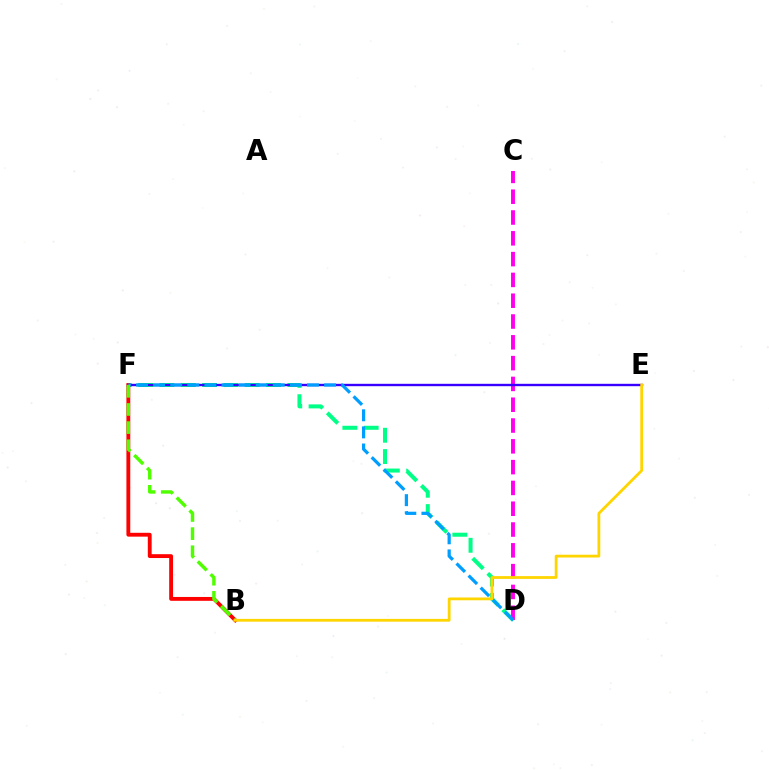{('D', 'F'): [{'color': '#00ff86', 'line_style': 'dashed', 'thickness': 2.9}, {'color': '#009eff', 'line_style': 'dashed', 'thickness': 2.32}], ('C', 'D'): [{'color': '#ff00ed', 'line_style': 'dashed', 'thickness': 2.83}], ('E', 'F'): [{'color': '#3700ff', 'line_style': 'solid', 'thickness': 1.71}], ('B', 'F'): [{'color': '#ff0000', 'line_style': 'solid', 'thickness': 2.77}, {'color': '#4fff00', 'line_style': 'dashed', 'thickness': 2.46}], ('B', 'E'): [{'color': '#ffd500', 'line_style': 'solid', 'thickness': 2.0}]}